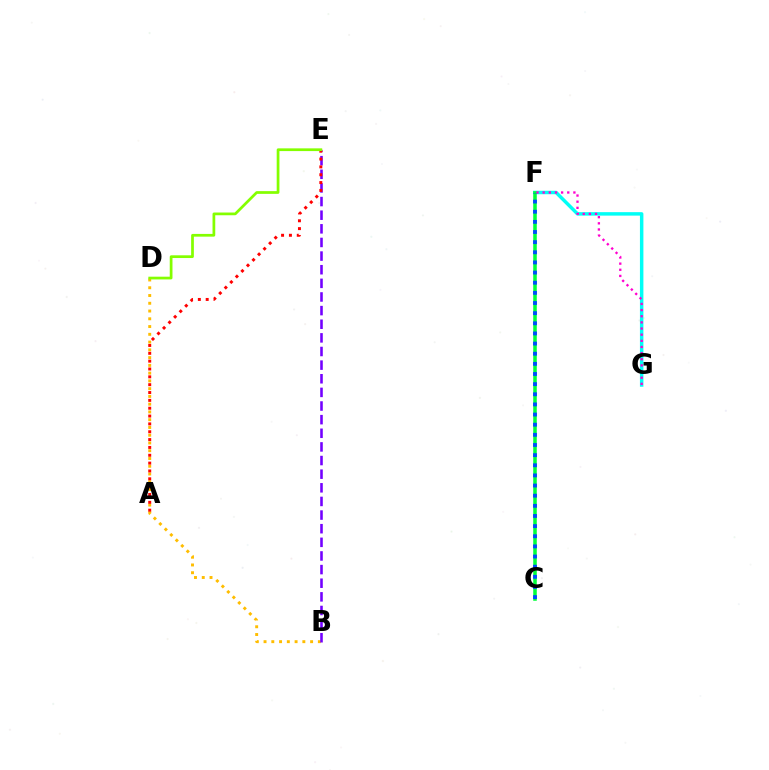{('B', 'D'): [{'color': '#ffbd00', 'line_style': 'dotted', 'thickness': 2.11}], ('B', 'E'): [{'color': '#7200ff', 'line_style': 'dashed', 'thickness': 1.85}], ('F', 'G'): [{'color': '#00fff6', 'line_style': 'solid', 'thickness': 2.49}, {'color': '#ff00cf', 'line_style': 'dotted', 'thickness': 1.67}], ('C', 'F'): [{'color': '#00ff39', 'line_style': 'solid', 'thickness': 2.55}, {'color': '#004bff', 'line_style': 'dotted', 'thickness': 2.76}], ('A', 'E'): [{'color': '#ff0000', 'line_style': 'dotted', 'thickness': 2.13}], ('D', 'E'): [{'color': '#84ff00', 'line_style': 'solid', 'thickness': 1.97}]}